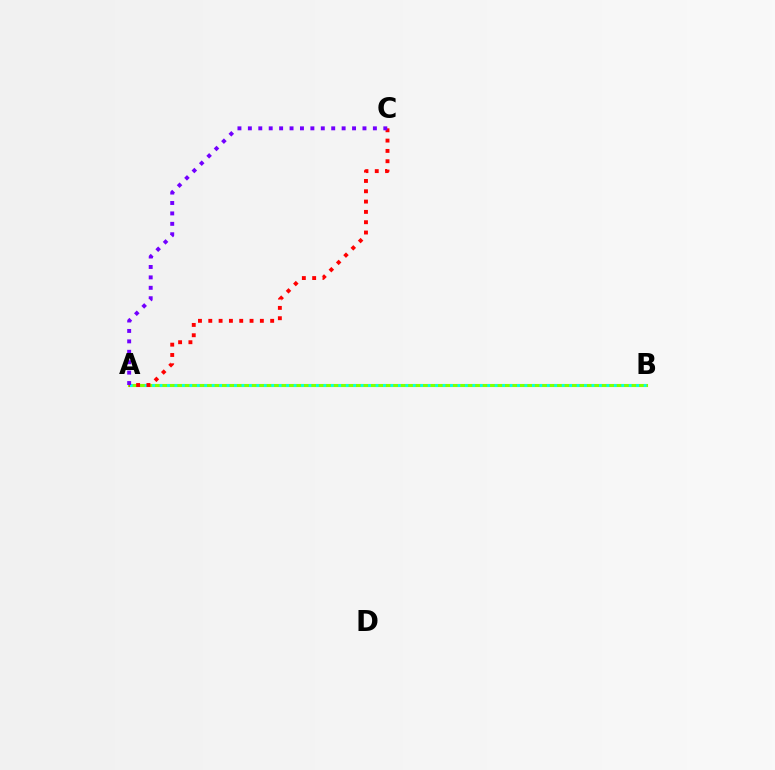{('A', 'B'): [{'color': '#84ff00', 'line_style': 'solid', 'thickness': 2.23}, {'color': '#00fff6', 'line_style': 'dotted', 'thickness': 2.02}], ('A', 'C'): [{'color': '#ff0000', 'line_style': 'dotted', 'thickness': 2.8}, {'color': '#7200ff', 'line_style': 'dotted', 'thickness': 2.83}]}